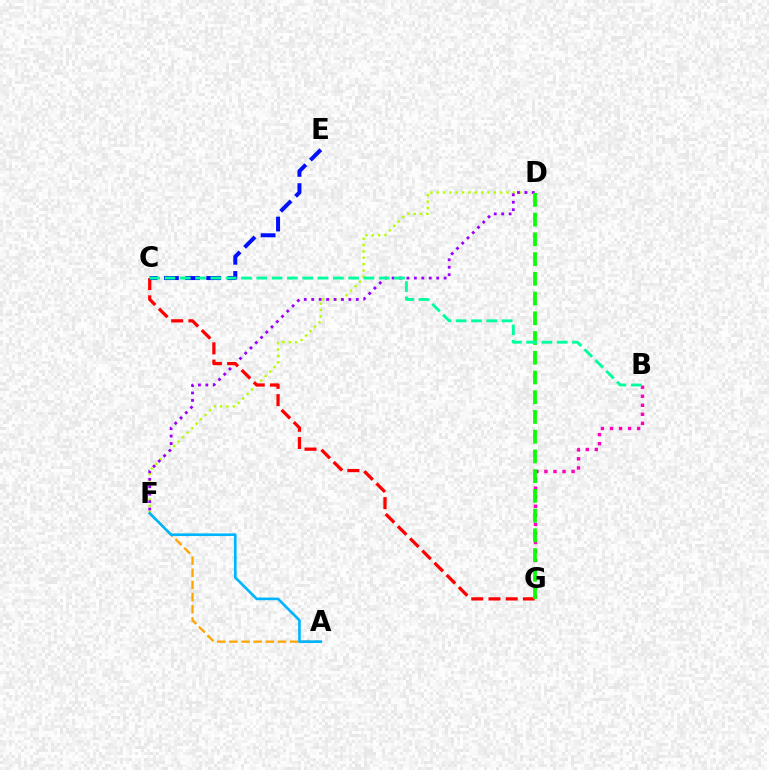{('D', 'F'): [{'color': '#b3ff00', 'line_style': 'dotted', 'thickness': 1.72}, {'color': '#9b00ff', 'line_style': 'dotted', 'thickness': 2.02}], ('B', 'G'): [{'color': '#ff00bd', 'line_style': 'dotted', 'thickness': 2.46}], ('C', 'G'): [{'color': '#ff0000', 'line_style': 'dashed', 'thickness': 2.34}], ('A', 'F'): [{'color': '#ffa500', 'line_style': 'dashed', 'thickness': 1.65}, {'color': '#00b5ff', 'line_style': 'solid', 'thickness': 1.91}], ('C', 'E'): [{'color': '#0010ff', 'line_style': 'dashed', 'thickness': 2.88}], ('D', 'G'): [{'color': '#08ff00', 'line_style': 'dashed', 'thickness': 2.68}], ('B', 'C'): [{'color': '#00ff9d', 'line_style': 'dashed', 'thickness': 2.08}]}